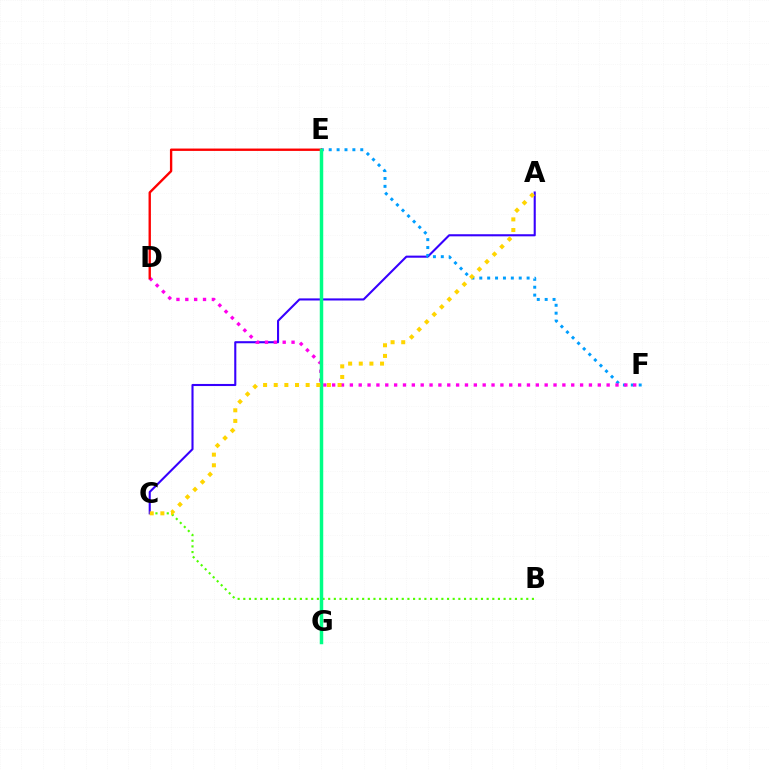{('B', 'C'): [{'color': '#4fff00', 'line_style': 'dotted', 'thickness': 1.54}], ('A', 'C'): [{'color': '#3700ff', 'line_style': 'solid', 'thickness': 1.51}, {'color': '#ffd500', 'line_style': 'dotted', 'thickness': 2.89}], ('E', 'F'): [{'color': '#009eff', 'line_style': 'dotted', 'thickness': 2.14}], ('D', 'F'): [{'color': '#ff00ed', 'line_style': 'dotted', 'thickness': 2.41}], ('D', 'E'): [{'color': '#ff0000', 'line_style': 'solid', 'thickness': 1.7}], ('E', 'G'): [{'color': '#00ff86', 'line_style': 'solid', 'thickness': 2.5}]}